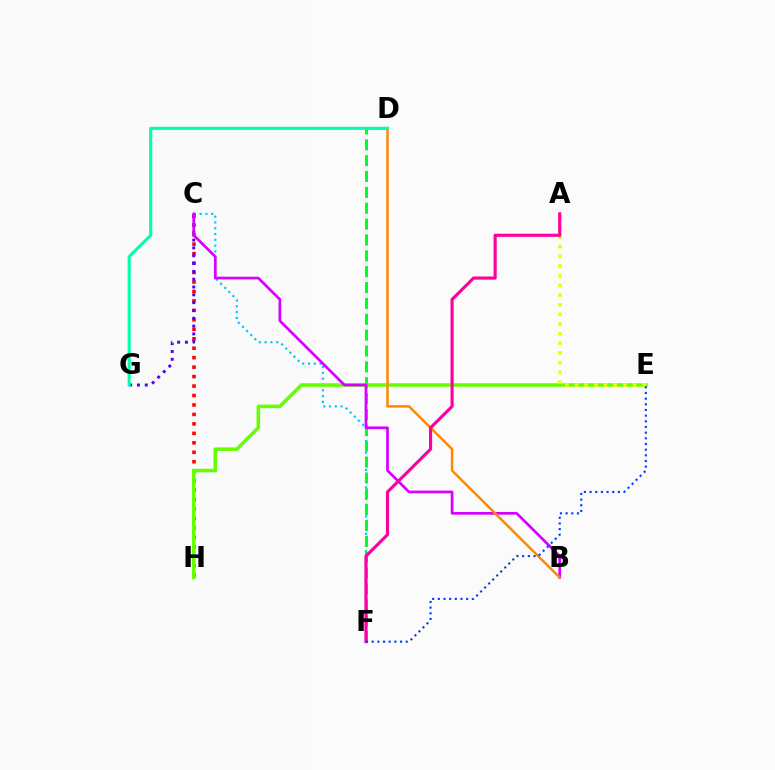{('C', 'F'): [{'color': '#00c7ff', 'line_style': 'dotted', 'thickness': 1.58}], ('C', 'H'): [{'color': '#ff0000', 'line_style': 'dotted', 'thickness': 2.57}], ('E', 'H'): [{'color': '#66ff00', 'line_style': 'solid', 'thickness': 2.56}], ('D', 'F'): [{'color': '#00ff27', 'line_style': 'dashed', 'thickness': 2.16}], ('C', 'G'): [{'color': '#4f00ff', 'line_style': 'dotted', 'thickness': 2.12}], ('B', 'C'): [{'color': '#d600ff', 'line_style': 'solid', 'thickness': 1.95}], ('A', 'E'): [{'color': '#eeff00', 'line_style': 'dotted', 'thickness': 2.63}], ('B', 'D'): [{'color': '#ff8800', 'line_style': 'solid', 'thickness': 1.79}], ('D', 'G'): [{'color': '#00ffaf', 'line_style': 'solid', 'thickness': 2.22}], ('A', 'F'): [{'color': '#ff00a0', 'line_style': 'solid', 'thickness': 2.26}], ('E', 'F'): [{'color': '#003fff', 'line_style': 'dotted', 'thickness': 1.54}]}